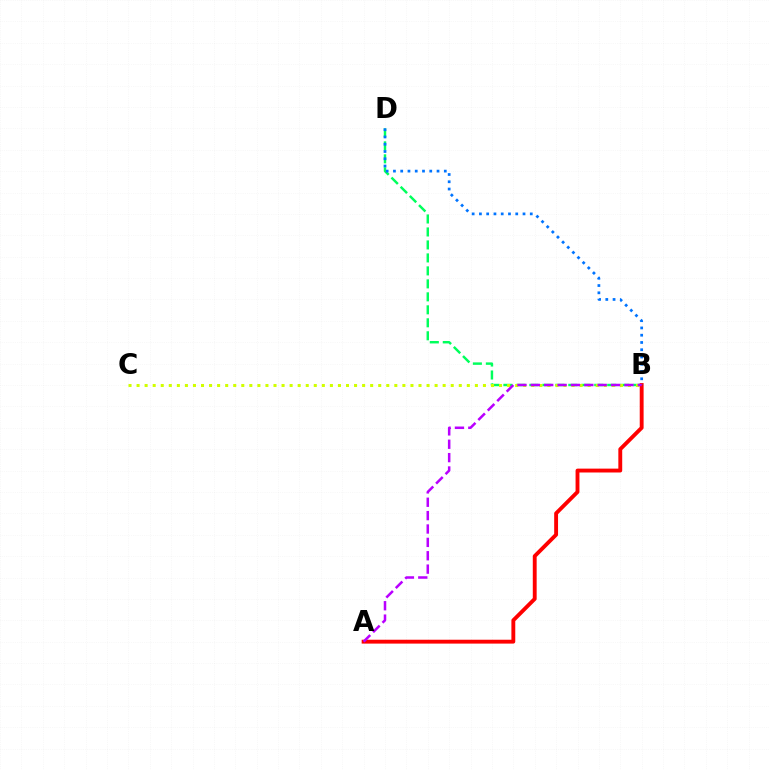{('B', 'D'): [{'color': '#00ff5c', 'line_style': 'dashed', 'thickness': 1.76}, {'color': '#0074ff', 'line_style': 'dotted', 'thickness': 1.97}], ('B', 'C'): [{'color': '#d1ff00', 'line_style': 'dotted', 'thickness': 2.19}], ('A', 'B'): [{'color': '#ff0000', 'line_style': 'solid', 'thickness': 2.79}, {'color': '#b900ff', 'line_style': 'dashed', 'thickness': 1.82}]}